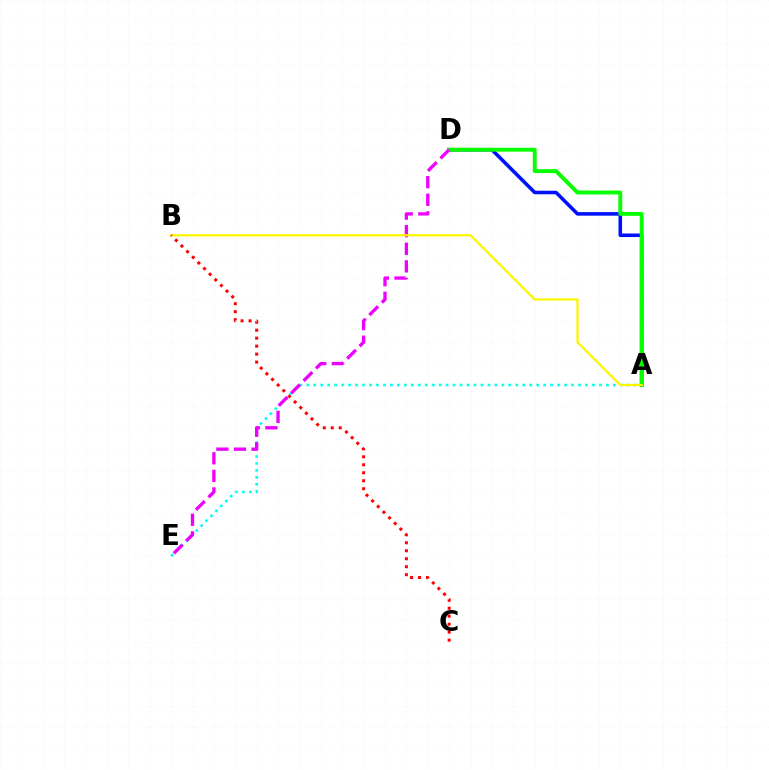{('A', 'D'): [{'color': '#0010ff', 'line_style': 'solid', 'thickness': 2.56}, {'color': '#08ff00', 'line_style': 'solid', 'thickness': 2.81}], ('A', 'E'): [{'color': '#00fff6', 'line_style': 'dotted', 'thickness': 1.89}], ('D', 'E'): [{'color': '#ee00ff', 'line_style': 'dashed', 'thickness': 2.39}], ('A', 'B'): [{'color': '#fcf500', 'line_style': 'solid', 'thickness': 1.63}], ('B', 'C'): [{'color': '#ff0000', 'line_style': 'dotted', 'thickness': 2.17}]}